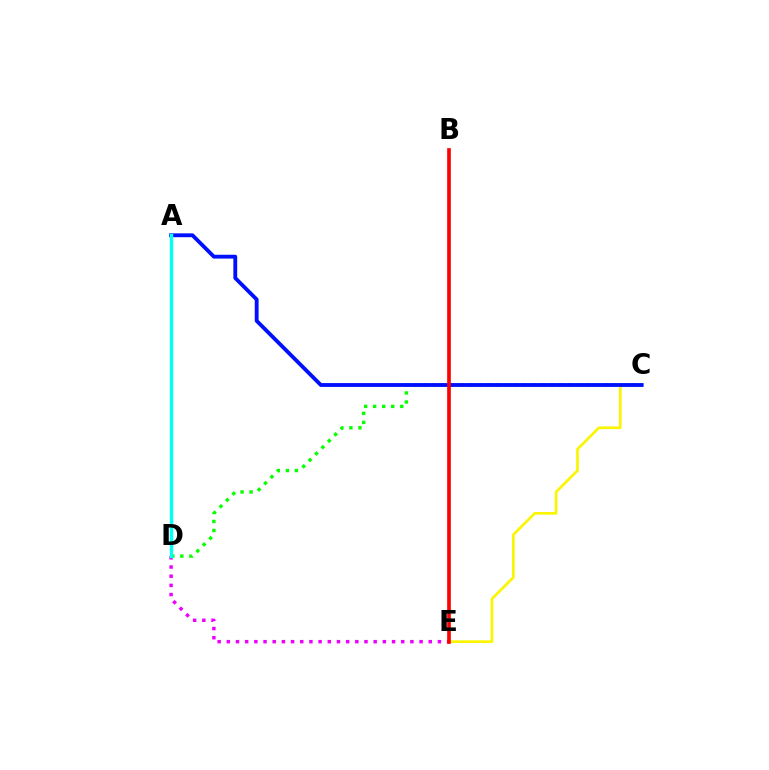{('C', 'E'): [{'color': '#fcf500', 'line_style': 'solid', 'thickness': 1.93}], ('D', 'E'): [{'color': '#ee00ff', 'line_style': 'dotted', 'thickness': 2.49}], ('C', 'D'): [{'color': '#08ff00', 'line_style': 'dotted', 'thickness': 2.45}], ('A', 'C'): [{'color': '#0010ff', 'line_style': 'solid', 'thickness': 2.77}], ('A', 'D'): [{'color': '#00fff6', 'line_style': 'solid', 'thickness': 2.46}], ('B', 'E'): [{'color': '#ff0000', 'line_style': 'solid', 'thickness': 2.64}]}